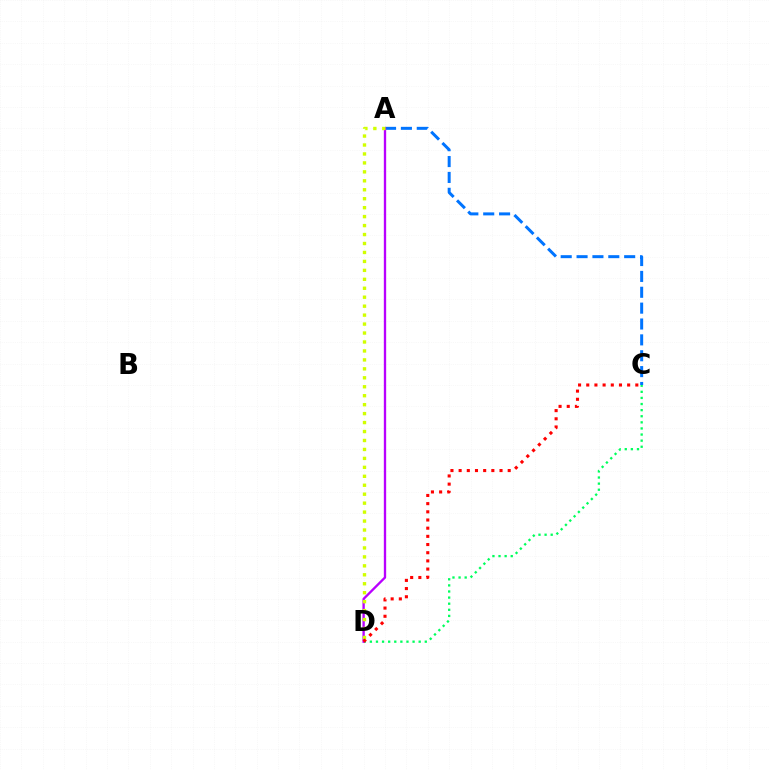{('A', 'C'): [{'color': '#0074ff', 'line_style': 'dashed', 'thickness': 2.16}], ('C', 'D'): [{'color': '#00ff5c', 'line_style': 'dotted', 'thickness': 1.66}, {'color': '#ff0000', 'line_style': 'dotted', 'thickness': 2.22}], ('A', 'D'): [{'color': '#b900ff', 'line_style': 'solid', 'thickness': 1.68}, {'color': '#d1ff00', 'line_style': 'dotted', 'thickness': 2.43}]}